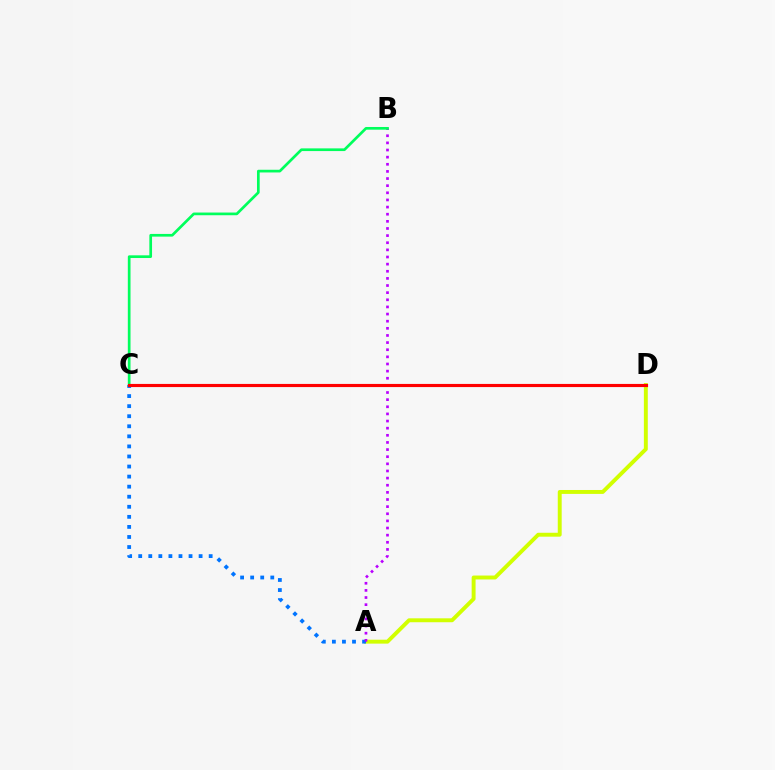{('A', 'D'): [{'color': '#d1ff00', 'line_style': 'solid', 'thickness': 2.82}], ('A', 'C'): [{'color': '#0074ff', 'line_style': 'dotted', 'thickness': 2.73}], ('A', 'B'): [{'color': '#b900ff', 'line_style': 'dotted', 'thickness': 1.94}], ('B', 'C'): [{'color': '#00ff5c', 'line_style': 'solid', 'thickness': 1.94}], ('C', 'D'): [{'color': '#ff0000', 'line_style': 'solid', 'thickness': 2.26}]}